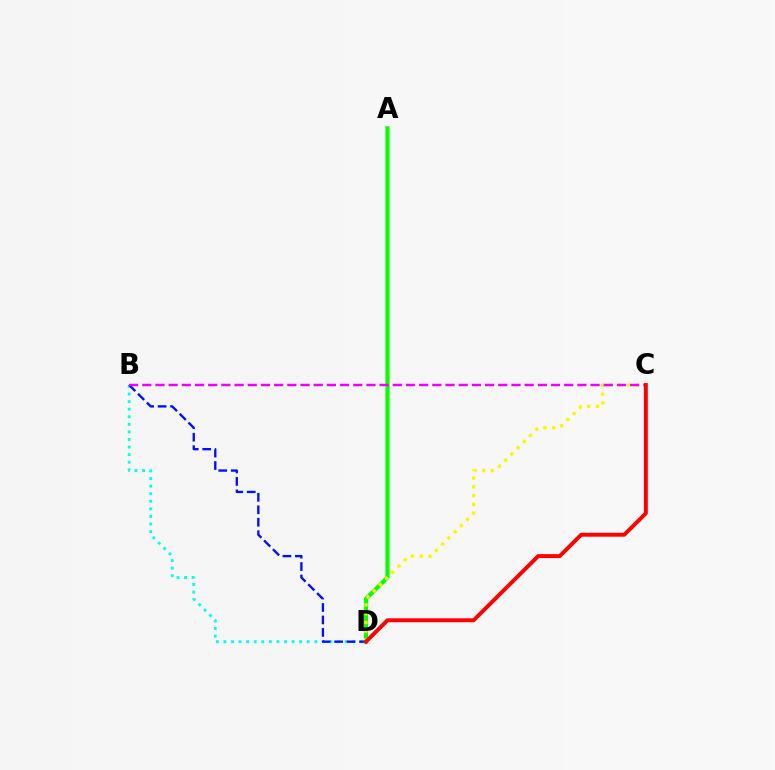{('B', 'D'): [{'color': '#00fff6', 'line_style': 'dotted', 'thickness': 2.06}, {'color': '#0010ff', 'line_style': 'dashed', 'thickness': 1.69}], ('A', 'D'): [{'color': '#08ff00', 'line_style': 'solid', 'thickness': 2.99}], ('C', 'D'): [{'color': '#fcf500', 'line_style': 'dotted', 'thickness': 2.38}, {'color': '#ff0000', 'line_style': 'solid', 'thickness': 2.84}], ('B', 'C'): [{'color': '#ee00ff', 'line_style': 'dashed', 'thickness': 1.79}]}